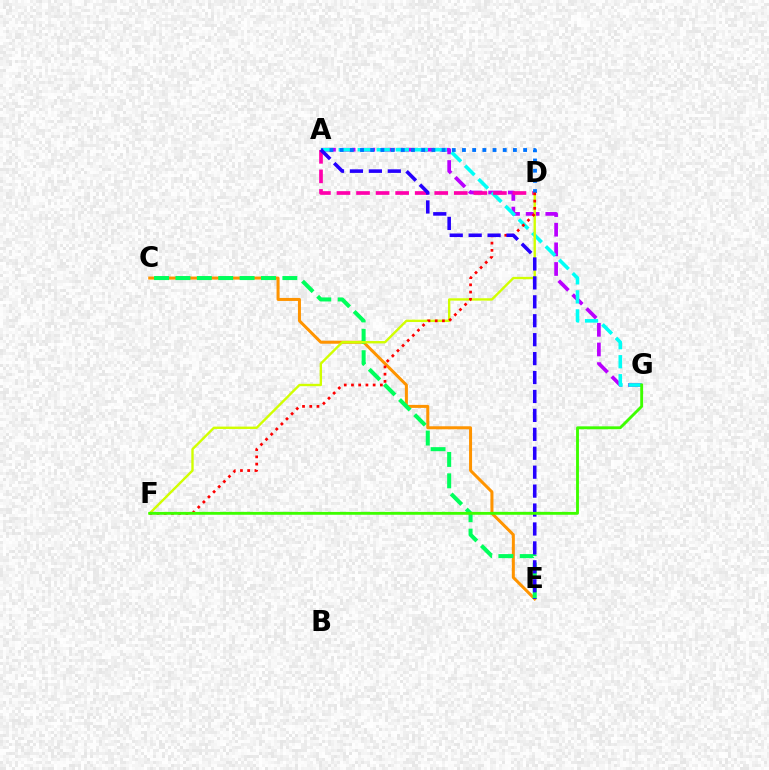{('C', 'E'): [{'color': '#ff9400', 'line_style': 'solid', 'thickness': 2.17}, {'color': '#00ff5c', 'line_style': 'dashed', 'thickness': 2.91}], ('A', 'G'): [{'color': '#b900ff', 'line_style': 'dashed', 'thickness': 2.67}, {'color': '#00fff6', 'line_style': 'dashed', 'thickness': 2.58}], ('A', 'D'): [{'color': '#ff00ac', 'line_style': 'dashed', 'thickness': 2.66}, {'color': '#0074ff', 'line_style': 'dotted', 'thickness': 2.77}], ('D', 'F'): [{'color': '#d1ff00', 'line_style': 'solid', 'thickness': 1.71}, {'color': '#ff0000', 'line_style': 'dotted', 'thickness': 1.96}], ('A', 'E'): [{'color': '#2500ff', 'line_style': 'dashed', 'thickness': 2.57}], ('F', 'G'): [{'color': '#3dff00', 'line_style': 'solid', 'thickness': 2.06}]}